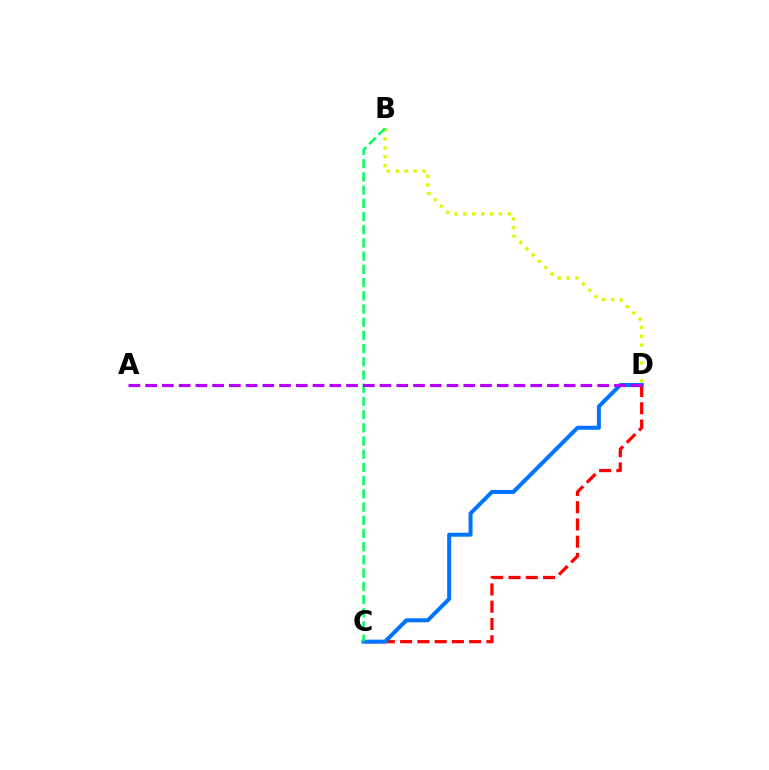{('C', 'D'): [{'color': '#ff0000', 'line_style': 'dashed', 'thickness': 2.34}, {'color': '#0074ff', 'line_style': 'solid', 'thickness': 2.87}], ('B', 'D'): [{'color': '#d1ff00', 'line_style': 'dotted', 'thickness': 2.42}], ('B', 'C'): [{'color': '#00ff5c', 'line_style': 'dashed', 'thickness': 1.79}], ('A', 'D'): [{'color': '#b900ff', 'line_style': 'dashed', 'thickness': 2.27}]}